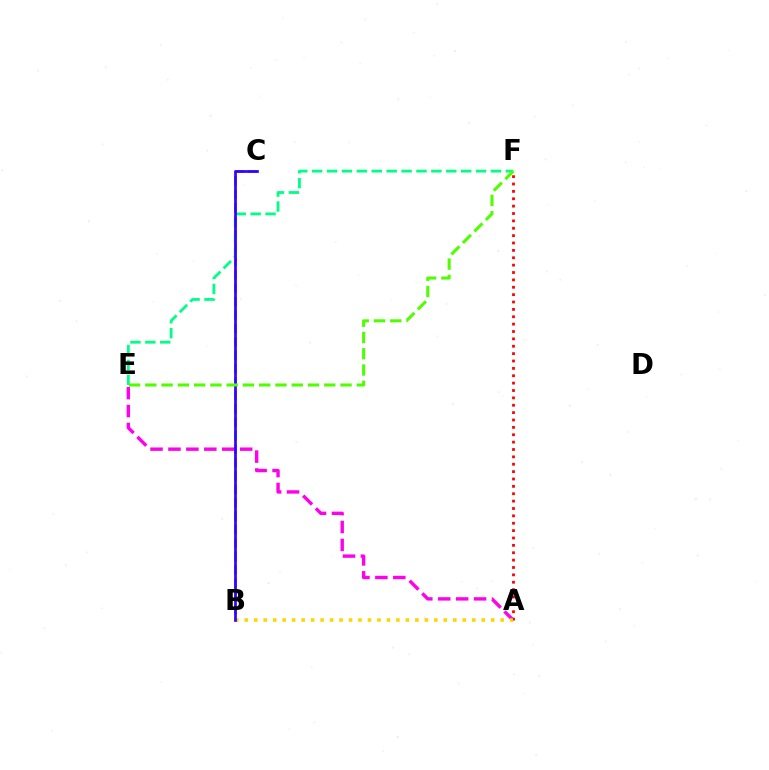{('B', 'C'): [{'color': '#009eff', 'line_style': 'dashed', 'thickness': 1.82}, {'color': '#3700ff', 'line_style': 'solid', 'thickness': 1.95}], ('E', 'F'): [{'color': '#00ff86', 'line_style': 'dashed', 'thickness': 2.02}, {'color': '#4fff00', 'line_style': 'dashed', 'thickness': 2.21}], ('A', 'E'): [{'color': '#ff00ed', 'line_style': 'dashed', 'thickness': 2.44}], ('A', 'F'): [{'color': '#ff0000', 'line_style': 'dotted', 'thickness': 2.0}], ('A', 'B'): [{'color': '#ffd500', 'line_style': 'dotted', 'thickness': 2.58}]}